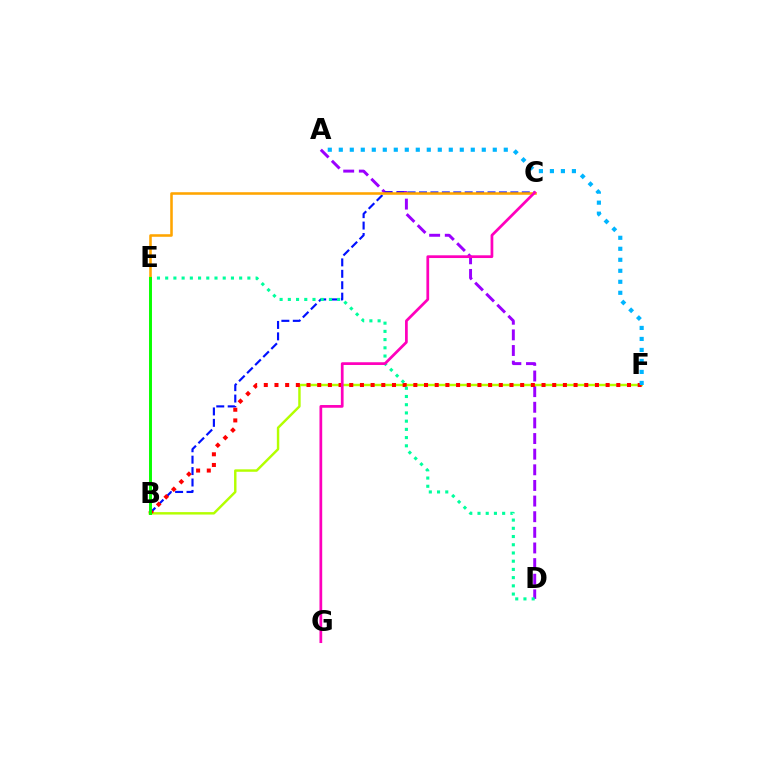{('A', 'D'): [{'color': '#9b00ff', 'line_style': 'dashed', 'thickness': 2.12}], ('B', 'F'): [{'color': '#b3ff00', 'line_style': 'solid', 'thickness': 1.76}, {'color': '#ff0000', 'line_style': 'dotted', 'thickness': 2.9}], ('B', 'C'): [{'color': '#0010ff', 'line_style': 'dashed', 'thickness': 1.55}], ('A', 'F'): [{'color': '#00b5ff', 'line_style': 'dotted', 'thickness': 2.99}], ('D', 'E'): [{'color': '#00ff9d', 'line_style': 'dotted', 'thickness': 2.23}], ('C', 'E'): [{'color': '#ffa500', 'line_style': 'solid', 'thickness': 1.85}], ('B', 'E'): [{'color': '#08ff00', 'line_style': 'solid', 'thickness': 2.11}], ('C', 'G'): [{'color': '#ff00bd', 'line_style': 'solid', 'thickness': 1.97}]}